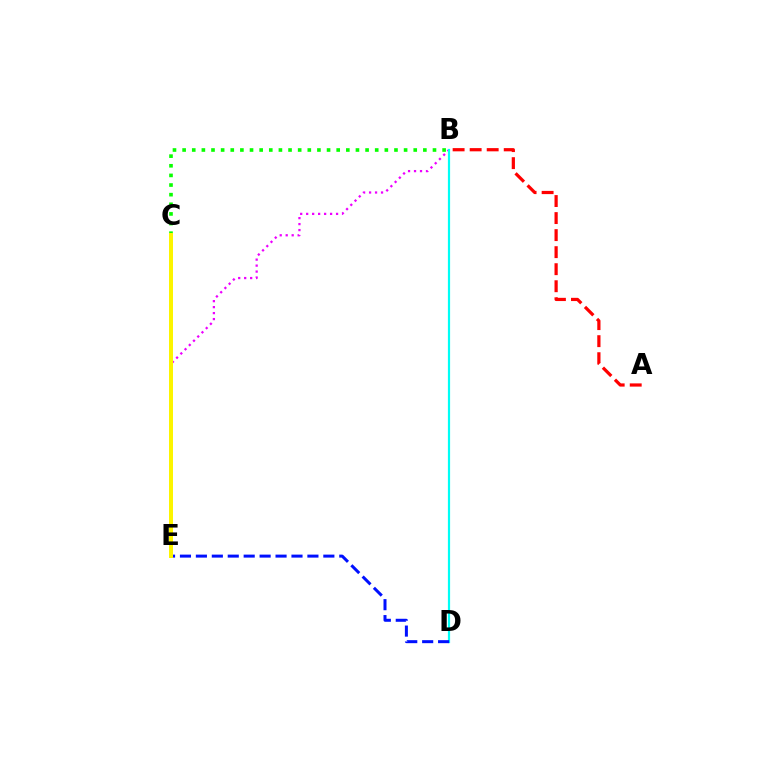{('B', 'E'): [{'color': '#ee00ff', 'line_style': 'dotted', 'thickness': 1.62}], ('B', 'C'): [{'color': '#08ff00', 'line_style': 'dotted', 'thickness': 2.62}], ('B', 'D'): [{'color': '#00fff6', 'line_style': 'solid', 'thickness': 1.59}], ('D', 'E'): [{'color': '#0010ff', 'line_style': 'dashed', 'thickness': 2.16}], ('A', 'B'): [{'color': '#ff0000', 'line_style': 'dashed', 'thickness': 2.31}], ('C', 'E'): [{'color': '#fcf500', 'line_style': 'solid', 'thickness': 2.87}]}